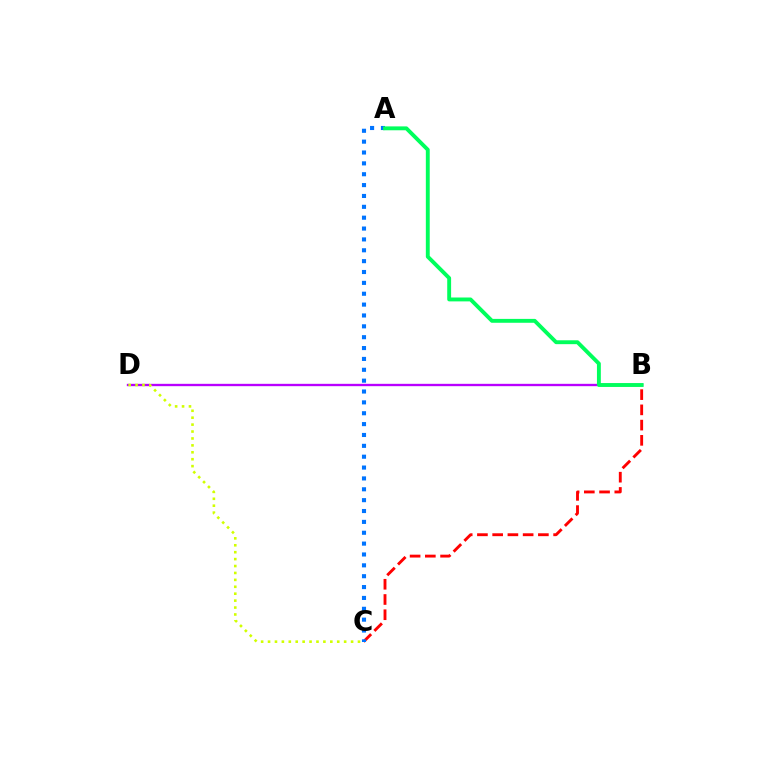{('B', 'C'): [{'color': '#ff0000', 'line_style': 'dashed', 'thickness': 2.07}], ('B', 'D'): [{'color': '#b900ff', 'line_style': 'solid', 'thickness': 1.69}], ('A', 'C'): [{'color': '#0074ff', 'line_style': 'dotted', 'thickness': 2.95}], ('C', 'D'): [{'color': '#d1ff00', 'line_style': 'dotted', 'thickness': 1.88}], ('A', 'B'): [{'color': '#00ff5c', 'line_style': 'solid', 'thickness': 2.8}]}